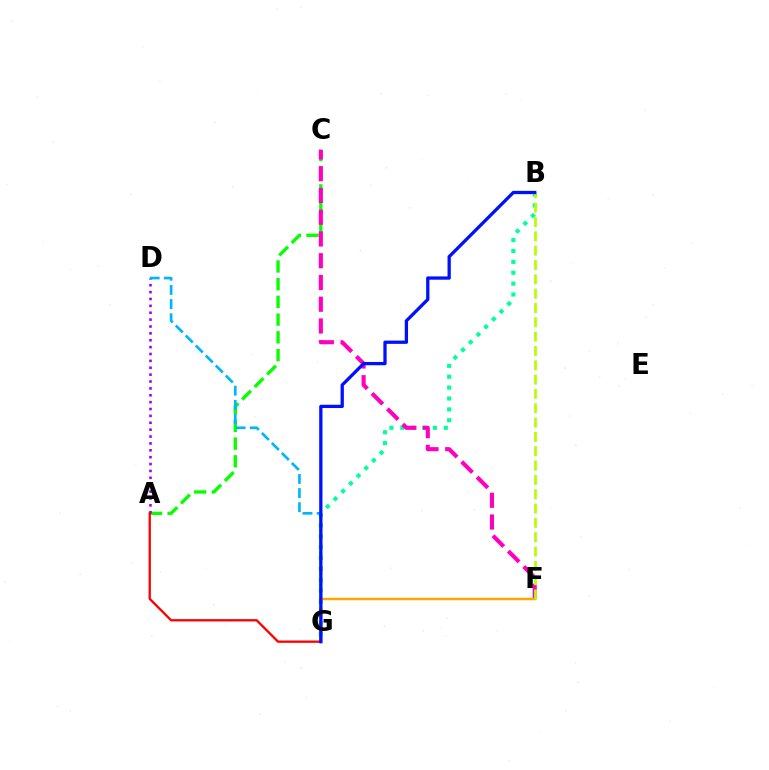{('A', 'C'): [{'color': '#08ff00', 'line_style': 'dashed', 'thickness': 2.41}], ('B', 'G'): [{'color': '#00ff9d', 'line_style': 'dotted', 'thickness': 2.96}, {'color': '#0010ff', 'line_style': 'solid', 'thickness': 2.36}], ('A', 'D'): [{'color': '#9b00ff', 'line_style': 'dotted', 'thickness': 1.87}], ('C', 'F'): [{'color': '#ff00bd', 'line_style': 'dashed', 'thickness': 2.95}], ('F', 'G'): [{'color': '#ffa500', 'line_style': 'solid', 'thickness': 1.77}], ('A', 'G'): [{'color': '#ff0000', 'line_style': 'solid', 'thickness': 1.66}], ('D', 'G'): [{'color': '#00b5ff', 'line_style': 'dashed', 'thickness': 1.92}], ('B', 'F'): [{'color': '#b3ff00', 'line_style': 'dashed', 'thickness': 1.95}]}